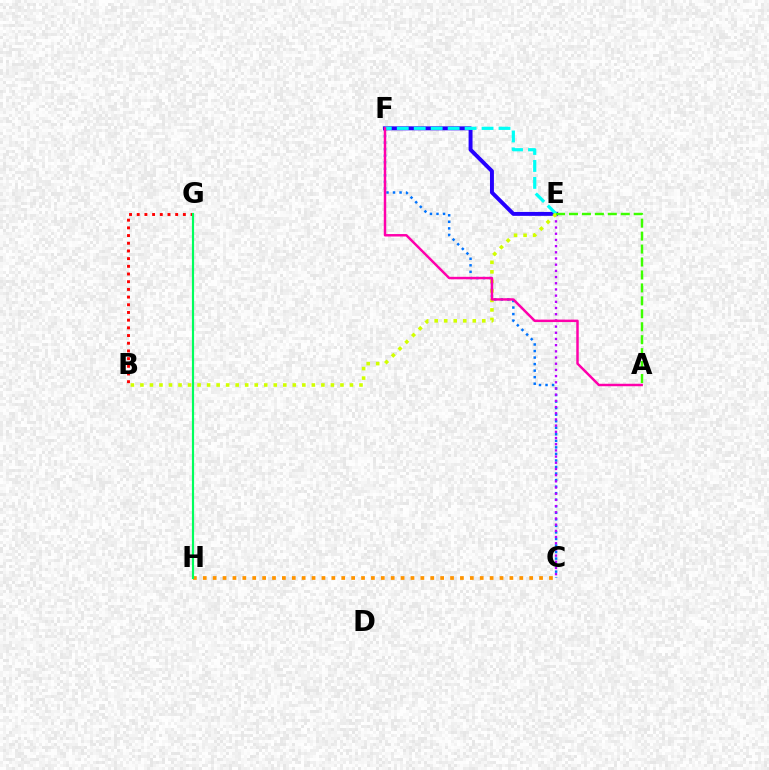{('C', 'F'): [{'color': '#0074ff', 'line_style': 'dotted', 'thickness': 1.78}], ('E', 'F'): [{'color': '#2500ff', 'line_style': 'solid', 'thickness': 2.84}, {'color': '#00fff6', 'line_style': 'dashed', 'thickness': 2.3}], ('C', 'E'): [{'color': '#b900ff', 'line_style': 'dotted', 'thickness': 1.68}], ('B', 'E'): [{'color': '#d1ff00', 'line_style': 'dotted', 'thickness': 2.59}], ('A', 'F'): [{'color': '#ff00ac', 'line_style': 'solid', 'thickness': 1.78}], ('C', 'H'): [{'color': '#ff9400', 'line_style': 'dotted', 'thickness': 2.69}], ('A', 'E'): [{'color': '#3dff00', 'line_style': 'dashed', 'thickness': 1.76}], ('B', 'G'): [{'color': '#ff0000', 'line_style': 'dotted', 'thickness': 2.09}], ('G', 'H'): [{'color': '#00ff5c', 'line_style': 'solid', 'thickness': 1.56}]}